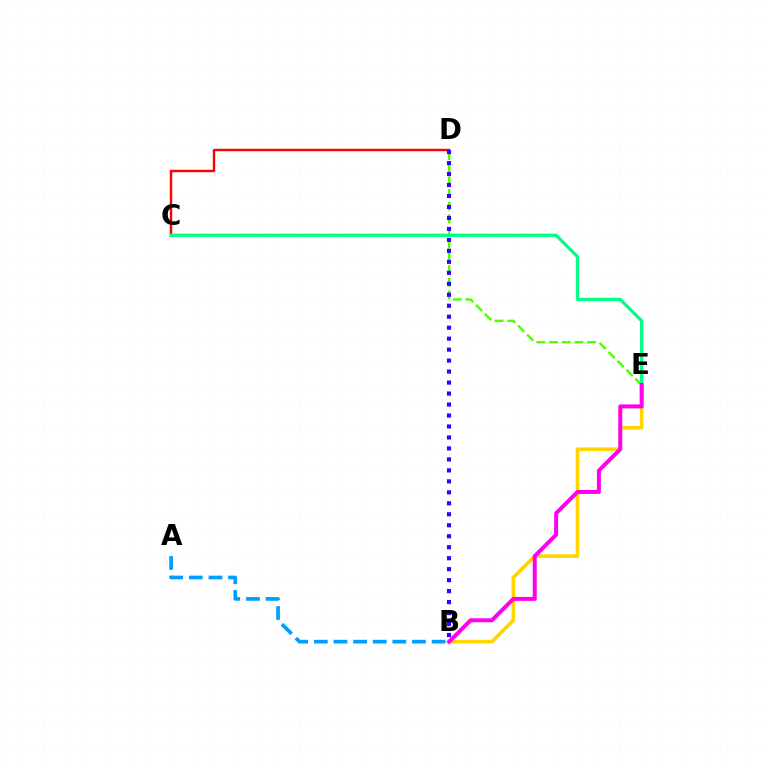{('B', 'E'): [{'color': '#ffd500', 'line_style': 'solid', 'thickness': 2.6}, {'color': '#ff00ed', 'line_style': 'solid', 'thickness': 2.86}], ('D', 'E'): [{'color': '#4fff00', 'line_style': 'dashed', 'thickness': 1.72}], ('C', 'D'): [{'color': '#ff0000', 'line_style': 'solid', 'thickness': 1.75}], ('A', 'B'): [{'color': '#009eff', 'line_style': 'dashed', 'thickness': 2.67}], ('B', 'D'): [{'color': '#3700ff', 'line_style': 'dotted', 'thickness': 2.98}], ('C', 'E'): [{'color': '#00ff86', 'line_style': 'solid', 'thickness': 2.37}]}